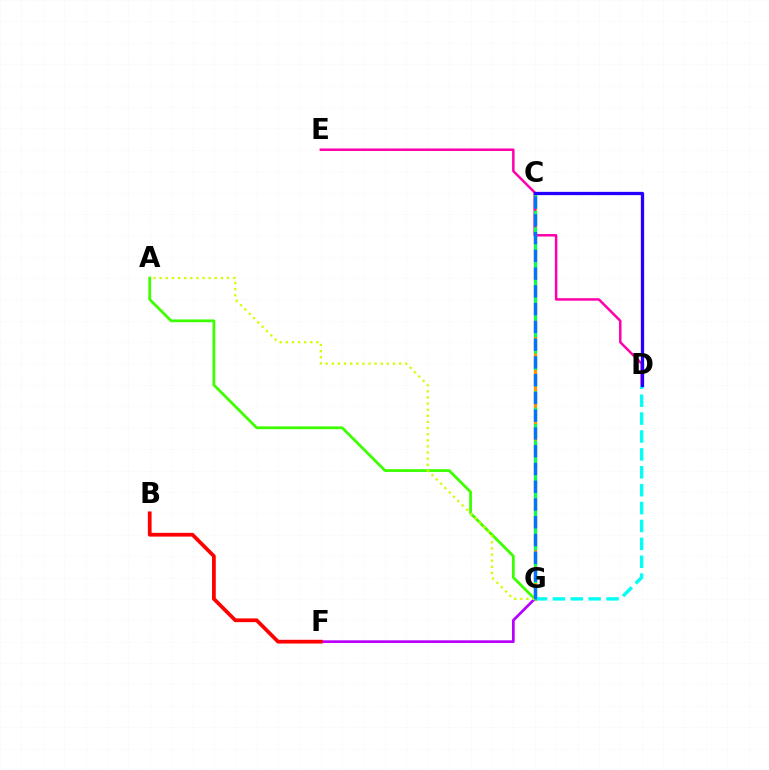{('C', 'G'): [{'color': '#ff9400', 'line_style': 'solid', 'thickness': 2.38}, {'color': '#00ff5c', 'line_style': 'dashed', 'thickness': 2.23}, {'color': '#0074ff', 'line_style': 'dashed', 'thickness': 2.41}], ('D', 'E'): [{'color': '#ff00ac', 'line_style': 'solid', 'thickness': 1.79}], ('F', 'G'): [{'color': '#b900ff', 'line_style': 'solid', 'thickness': 1.95}], ('D', 'G'): [{'color': '#00fff6', 'line_style': 'dashed', 'thickness': 2.43}], ('A', 'G'): [{'color': '#3dff00', 'line_style': 'solid', 'thickness': 2.01}, {'color': '#d1ff00', 'line_style': 'dotted', 'thickness': 1.66}], ('C', 'D'): [{'color': '#2500ff', 'line_style': 'solid', 'thickness': 2.36}], ('B', 'F'): [{'color': '#ff0000', 'line_style': 'solid', 'thickness': 2.7}]}